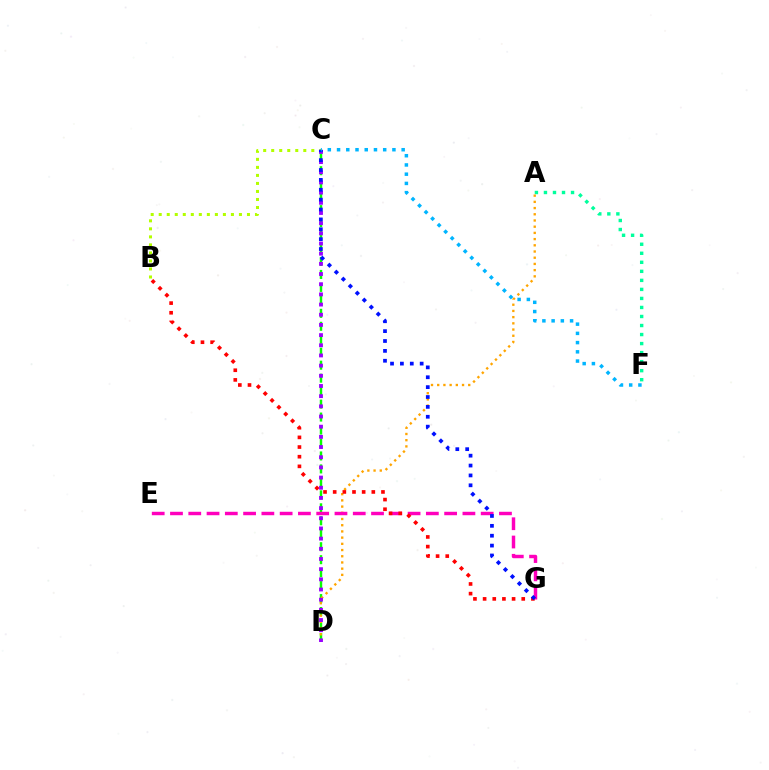{('C', 'D'): [{'color': '#08ff00', 'line_style': 'dashed', 'thickness': 1.76}, {'color': '#9b00ff', 'line_style': 'dotted', 'thickness': 2.76}], ('A', 'F'): [{'color': '#00ff9d', 'line_style': 'dotted', 'thickness': 2.45}], ('A', 'D'): [{'color': '#ffa500', 'line_style': 'dotted', 'thickness': 1.69}], ('E', 'G'): [{'color': '#ff00bd', 'line_style': 'dashed', 'thickness': 2.48}], ('B', 'C'): [{'color': '#b3ff00', 'line_style': 'dotted', 'thickness': 2.18}], ('B', 'G'): [{'color': '#ff0000', 'line_style': 'dotted', 'thickness': 2.62}], ('C', 'G'): [{'color': '#0010ff', 'line_style': 'dotted', 'thickness': 2.68}], ('C', 'F'): [{'color': '#00b5ff', 'line_style': 'dotted', 'thickness': 2.51}]}